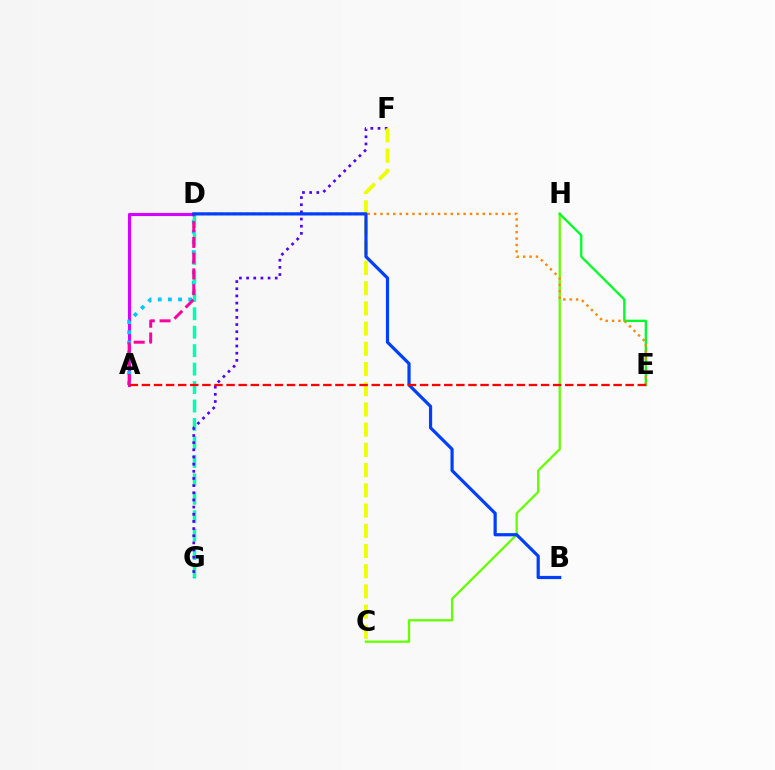{('C', 'H'): [{'color': '#66ff00', 'line_style': 'solid', 'thickness': 1.65}], ('A', 'D'): [{'color': '#d600ff', 'line_style': 'solid', 'thickness': 2.24}, {'color': '#00c7ff', 'line_style': 'dotted', 'thickness': 2.76}, {'color': '#ff00a0', 'line_style': 'dashed', 'thickness': 2.14}], ('D', 'G'): [{'color': '#00ffaf', 'line_style': 'dashed', 'thickness': 2.51}], ('F', 'G'): [{'color': '#4f00ff', 'line_style': 'dotted', 'thickness': 1.95}], ('E', 'H'): [{'color': '#00ff27', 'line_style': 'solid', 'thickness': 1.66}], ('C', 'F'): [{'color': '#eeff00', 'line_style': 'dashed', 'thickness': 2.75}], ('D', 'E'): [{'color': '#ff8800', 'line_style': 'dotted', 'thickness': 1.74}], ('B', 'D'): [{'color': '#003fff', 'line_style': 'solid', 'thickness': 2.3}], ('A', 'E'): [{'color': '#ff0000', 'line_style': 'dashed', 'thickness': 1.64}]}